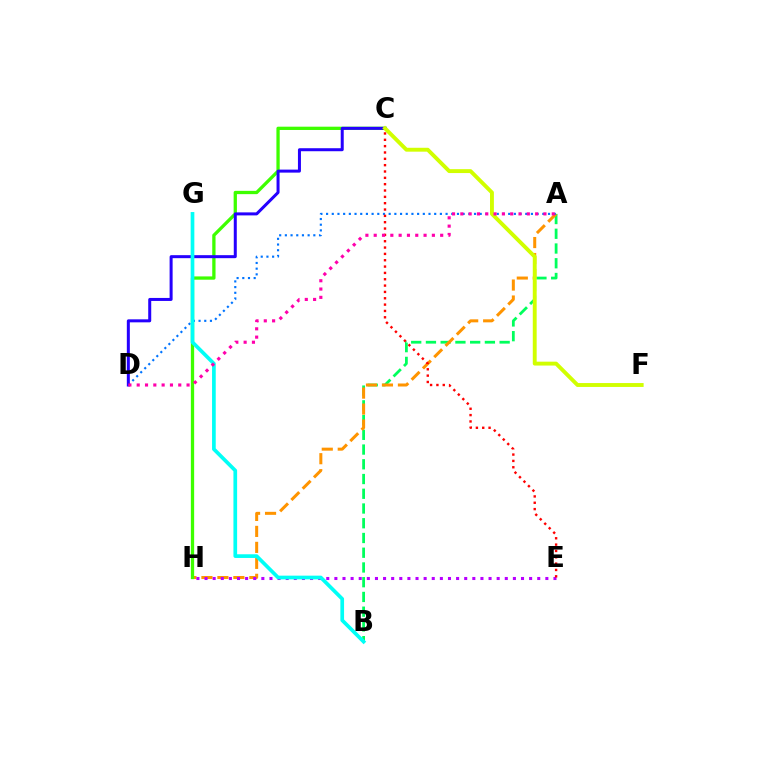{('A', 'B'): [{'color': '#00ff5c', 'line_style': 'dashed', 'thickness': 2.0}], ('A', 'H'): [{'color': '#ff9400', 'line_style': 'dashed', 'thickness': 2.17}], ('E', 'H'): [{'color': '#b900ff', 'line_style': 'dotted', 'thickness': 2.2}], ('C', 'H'): [{'color': '#3dff00', 'line_style': 'solid', 'thickness': 2.37}], ('A', 'D'): [{'color': '#0074ff', 'line_style': 'dotted', 'thickness': 1.55}, {'color': '#ff00ac', 'line_style': 'dotted', 'thickness': 2.26}], ('C', 'D'): [{'color': '#2500ff', 'line_style': 'solid', 'thickness': 2.17}], ('B', 'G'): [{'color': '#00fff6', 'line_style': 'solid', 'thickness': 2.65}], ('C', 'F'): [{'color': '#d1ff00', 'line_style': 'solid', 'thickness': 2.8}], ('C', 'E'): [{'color': '#ff0000', 'line_style': 'dotted', 'thickness': 1.72}]}